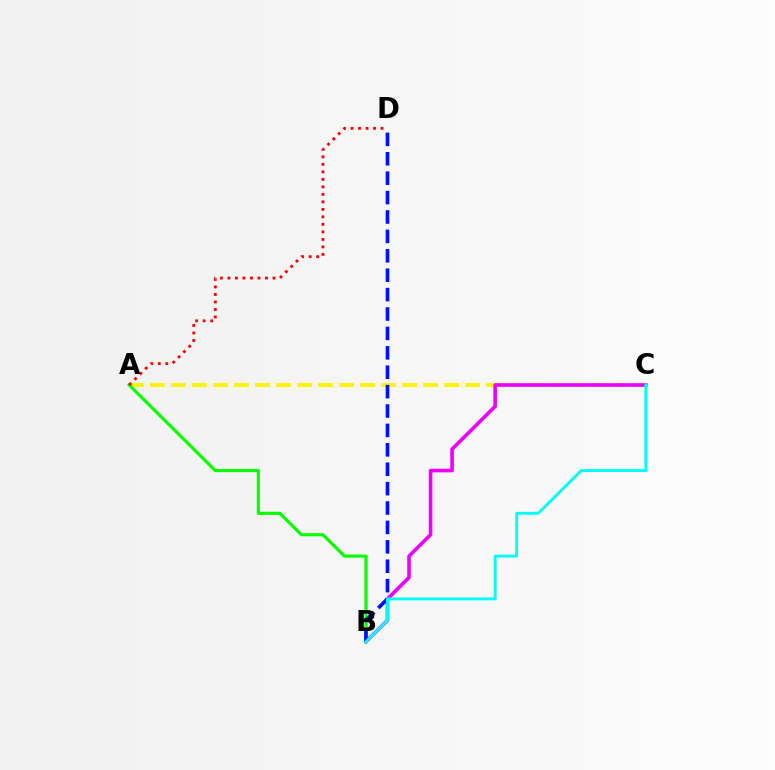{('A', 'C'): [{'color': '#fcf500', 'line_style': 'dashed', 'thickness': 2.86}], ('B', 'C'): [{'color': '#ee00ff', 'line_style': 'solid', 'thickness': 2.59}, {'color': '#00fff6', 'line_style': 'solid', 'thickness': 2.08}], ('A', 'B'): [{'color': '#08ff00', 'line_style': 'solid', 'thickness': 2.27}], ('B', 'D'): [{'color': '#0010ff', 'line_style': 'dashed', 'thickness': 2.64}], ('A', 'D'): [{'color': '#ff0000', 'line_style': 'dotted', 'thickness': 2.04}]}